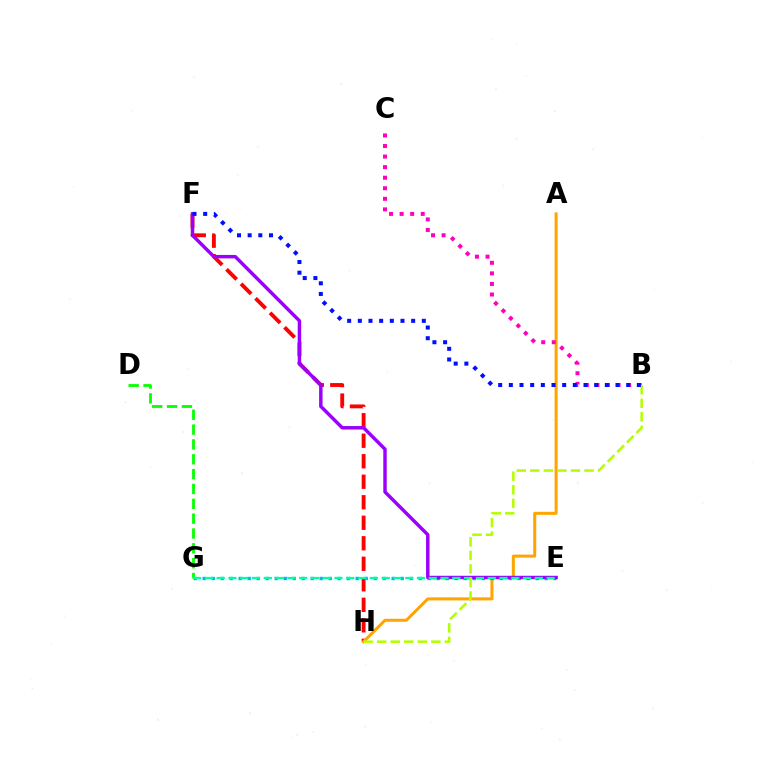{('F', 'H'): [{'color': '#ff0000', 'line_style': 'dashed', 'thickness': 2.79}], ('D', 'G'): [{'color': '#08ff00', 'line_style': 'dashed', 'thickness': 2.02}], ('A', 'H'): [{'color': '#ffa500', 'line_style': 'solid', 'thickness': 2.18}], ('B', 'C'): [{'color': '#ff00bd', 'line_style': 'dotted', 'thickness': 2.87}], ('E', 'G'): [{'color': '#00b5ff', 'line_style': 'dotted', 'thickness': 2.45}, {'color': '#00ff9d', 'line_style': 'dashed', 'thickness': 1.6}], ('E', 'F'): [{'color': '#9b00ff', 'line_style': 'solid', 'thickness': 2.48}], ('B', 'H'): [{'color': '#b3ff00', 'line_style': 'dashed', 'thickness': 1.84}], ('B', 'F'): [{'color': '#0010ff', 'line_style': 'dotted', 'thickness': 2.9}]}